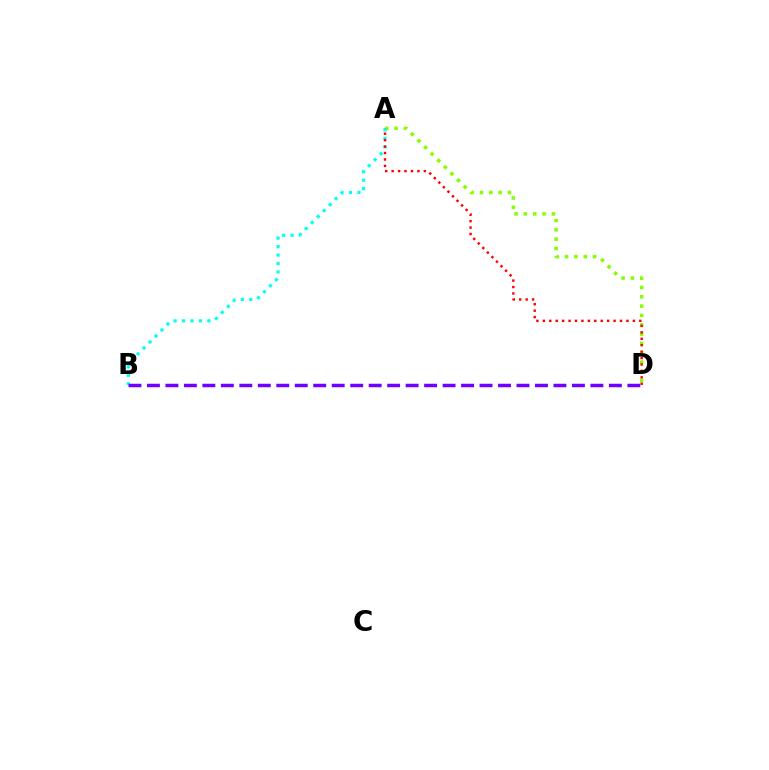{('A', 'D'): [{'color': '#84ff00', 'line_style': 'dotted', 'thickness': 2.54}, {'color': '#ff0000', 'line_style': 'dotted', 'thickness': 1.75}], ('A', 'B'): [{'color': '#00fff6', 'line_style': 'dotted', 'thickness': 2.3}], ('B', 'D'): [{'color': '#7200ff', 'line_style': 'dashed', 'thickness': 2.51}]}